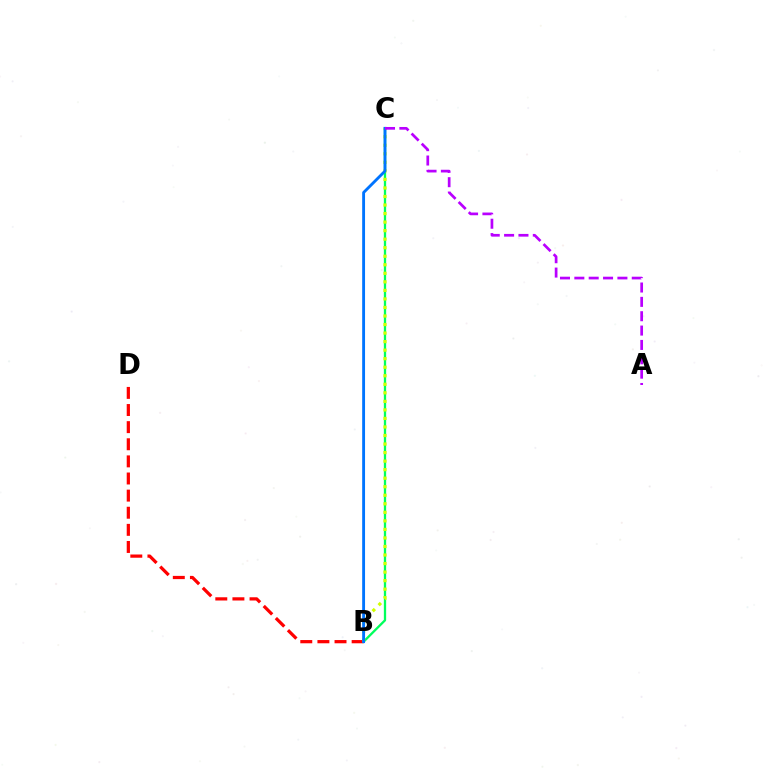{('B', 'D'): [{'color': '#ff0000', 'line_style': 'dashed', 'thickness': 2.33}], ('B', 'C'): [{'color': '#00ff5c', 'line_style': 'solid', 'thickness': 1.65}, {'color': '#d1ff00', 'line_style': 'dotted', 'thickness': 2.32}, {'color': '#0074ff', 'line_style': 'solid', 'thickness': 2.06}], ('A', 'C'): [{'color': '#b900ff', 'line_style': 'dashed', 'thickness': 1.95}]}